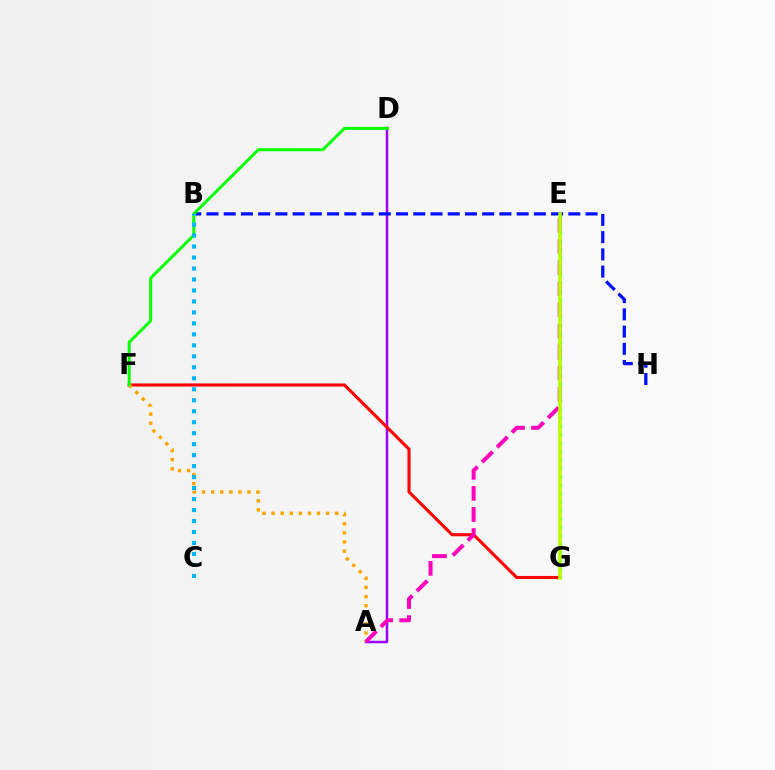{('A', 'D'): [{'color': '#9b00ff', 'line_style': 'solid', 'thickness': 1.79}], ('F', 'G'): [{'color': '#ff0000', 'line_style': 'solid', 'thickness': 2.23}], ('A', 'F'): [{'color': '#ffa500', 'line_style': 'dotted', 'thickness': 2.47}], ('E', 'G'): [{'color': '#00ff9d', 'line_style': 'dotted', 'thickness': 2.29}, {'color': '#b3ff00', 'line_style': 'solid', 'thickness': 2.56}], ('A', 'E'): [{'color': '#ff00bd', 'line_style': 'dashed', 'thickness': 2.86}], ('B', 'H'): [{'color': '#0010ff', 'line_style': 'dashed', 'thickness': 2.34}], ('D', 'F'): [{'color': '#08ff00', 'line_style': 'solid', 'thickness': 2.14}], ('B', 'C'): [{'color': '#00b5ff', 'line_style': 'dotted', 'thickness': 2.98}]}